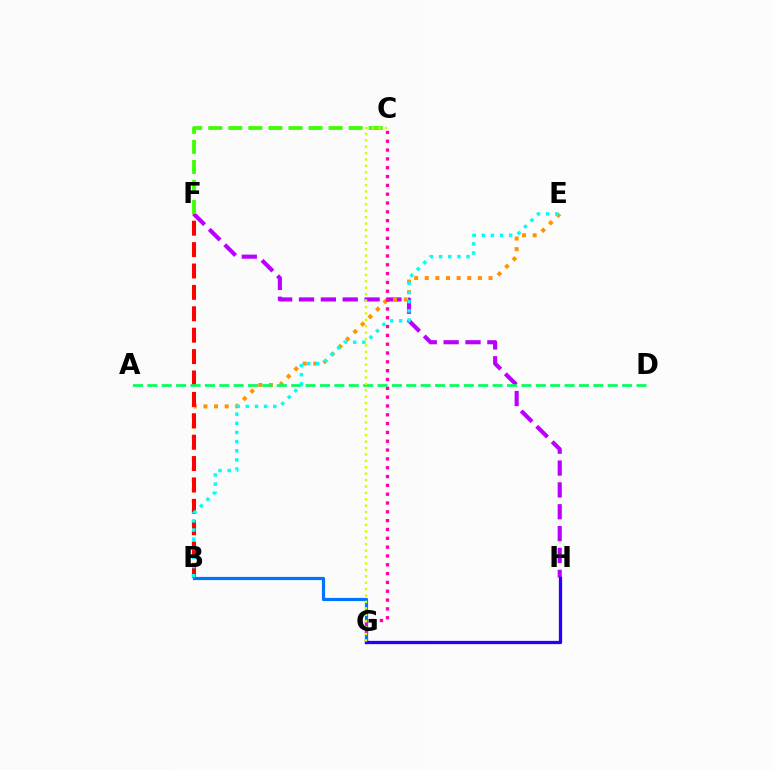{('F', 'H'): [{'color': '#b900ff', 'line_style': 'dashed', 'thickness': 2.97}], ('B', 'G'): [{'color': '#0074ff', 'line_style': 'solid', 'thickness': 2.29}], ('B', 'E'): [{'color': '#ff9400', 'line_style': 'dotted', 'thickness': 2.89}, {'color': '#00fff6', 'line_style': 'dotted', 'thickness': 2.49}], ('C', 'F'): [{'color': '#3dff00', 'line_style': 'dashed', 'thickness': 2.72}], ('C', 'G'): [{'color': '#ff00ac', 'line_style': 'dotted', 'thickness': 2.4}, {'color': '#d1ff00', 'line_style': 'dotted', 'thickness': 1.74}], ('B', 'F'): [{'color': '#ff0000', 'line_style': 'dashed', 'thickness': 2.91}], ('G', 'H'): [{'color': '#2500ff', 'line_style': 'solid', 'thickness': 2.35}], ('A', 'D'): [{'color': '#00ff5c', 'line_style': 'dashed', 'thickness': 1.95}]}